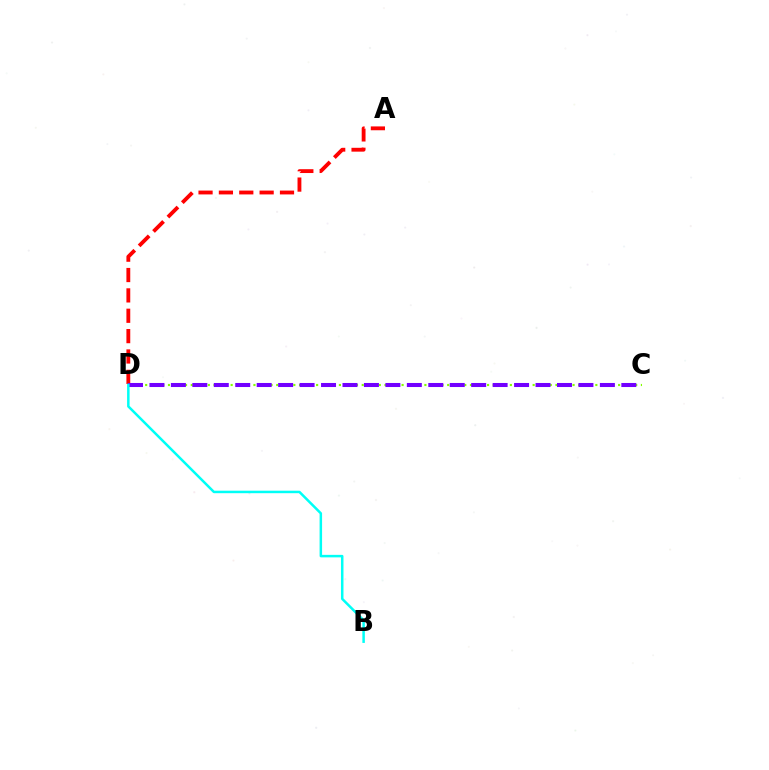{('A', 'D'): [{'color': '#ff0000', 'line_style': 'dashed', 'thickness': 2.77}], ('C', 'D'): [{'color': '#84ff00', 'line_style': 'dotted', 'thickness': 1.55}, {'color': '#7200ff', 'line_style': 'dashed', 'thickness': 2.91}], ('B', 'D'): [{'color': '#00fff6', 'line_style': 'solid', 'thickness': 1.8}]}